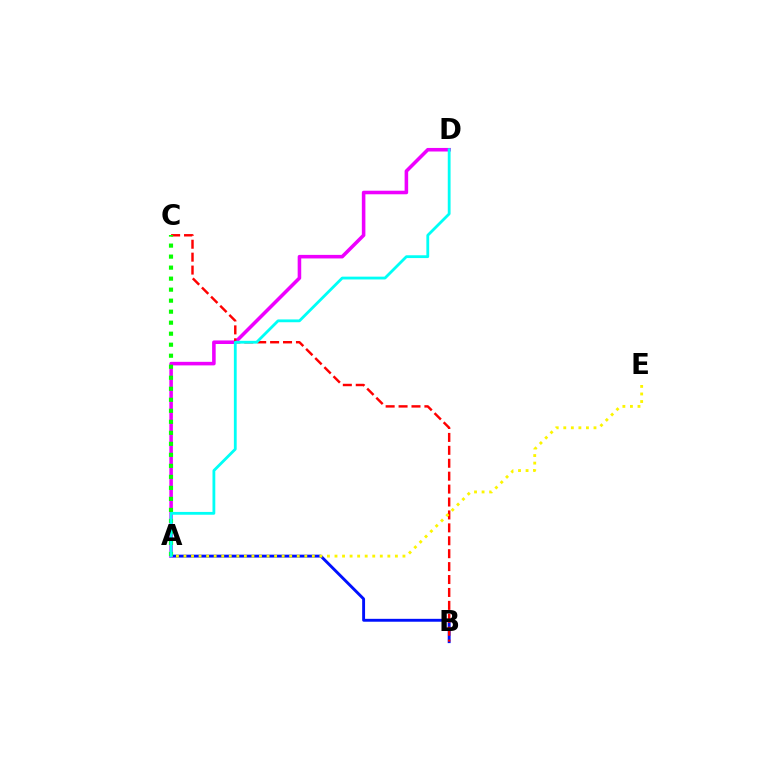{('A', 'B'): [{'color': '#0010ff', 'line_style': 'solid', 'thickness': 2.08}], ('A', 'D'): [{'color': '#ee00ff', 'line_style': 'solid', 'thickness': 2.56}, {'color': '#00fff6', 'line_style': 'solid', 'thickness': 2.02}], ('B', 'C'): [{'color': '#ff0000', 'line_style': 'dashed', 'thickness': 1.76}], ('A', 'C'): [{'color': '#08ff00', 'line_style': 'dotted', 'thickness': 2.99}], ('A', 'E'): [{'color': '#fcf500', 'line_style': 'dotted', 'thickness': 2.05}]}